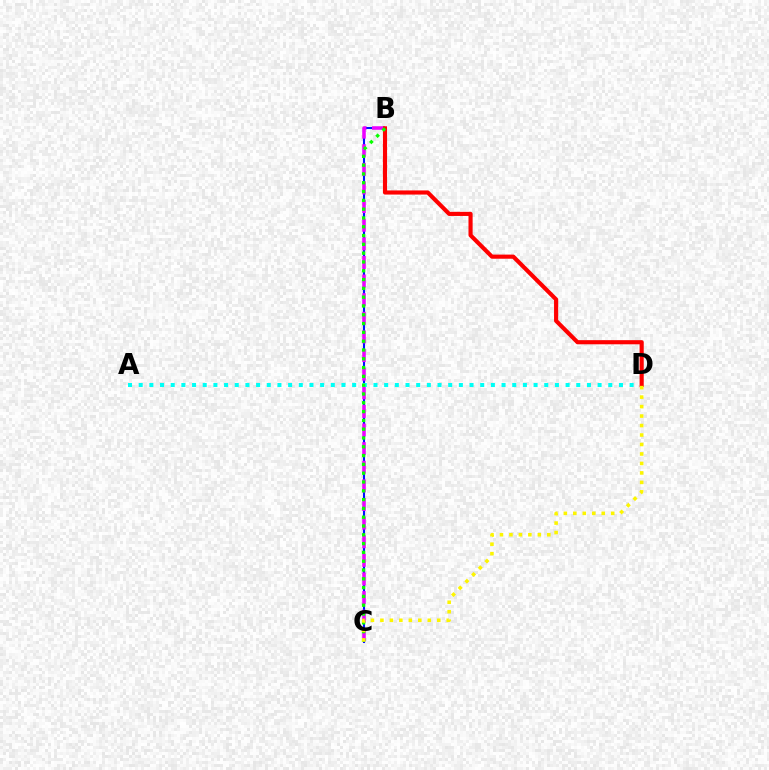{('B', 'C'): [{'color': '#0010ff', 'line_style': 'solid', 'thickness': 1.51}, {'color': '#ee00ff', 'line_style': 'dashed', 'thickness': 2.53}, {'color': '#08ff00', 'line_style': 'dotted', 'thickness': 2.39}], ('A', 'D'): [{'color': '#00fff6', 'line_style': 'dotted', 'thickness': 2.9}], ('B', 'D'): [{'color': '#ff0000', 'line_style': 'solid', 'thickness': 2.98}], ('C', 'D'): [{'color': '#fcf500', 'line_style': 'dotted', 'thickness': 2.57}]}